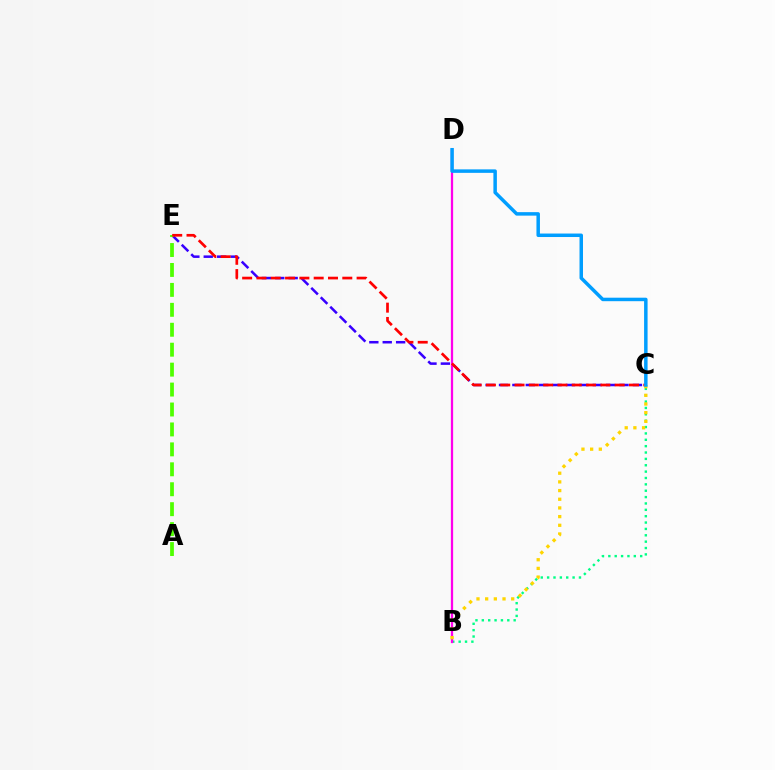{('B', 'C'): [{'color': '#00ff86', 'line_style': 'dotted', 'thickness': 1.73}, {'color': '#ffd500', 'line_style': 'dotted', 'thickness': 2.36}], ('B', 'D'): [{'color': '#ff00ed', 'line_style': 'solid', 'thickness': 1.63}], ('C', 'E'): [{'color': '#3700ff', 'line_style': 'dashed', 'thickness': 1.82}, {'color': '#ff0000', 'line_style': 'dashed', 'thickness': 1.94}], ('A', 'E'): [{'color': '#4fff00', 'line_style': 'dashed', 'thickness': 2.71}], ('C', 'D'): [{'color': '#009eff', 'line_style': 'solid', 'thickness': 2.51}]}